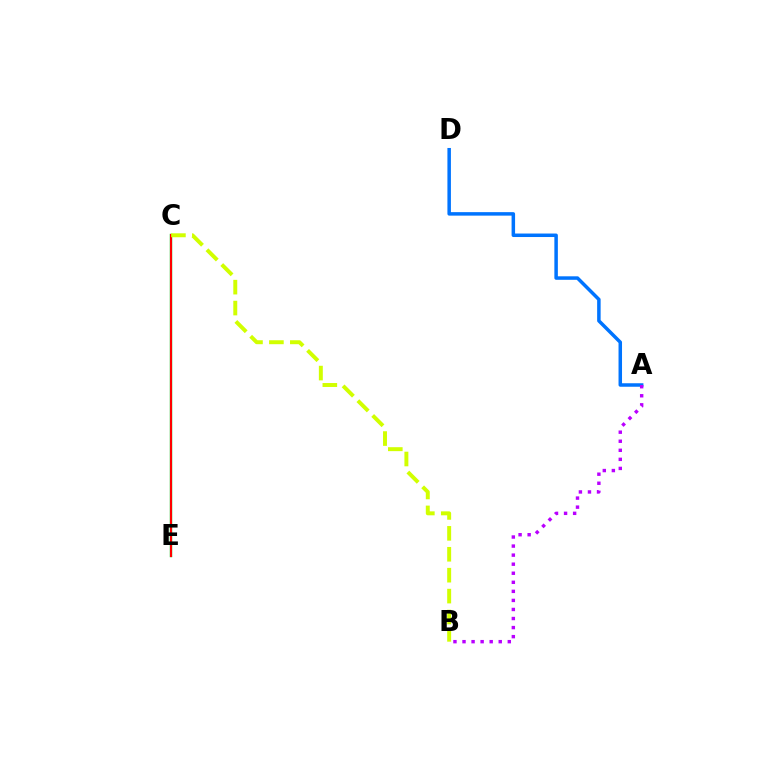{('C', 'E'): [{'color': '#00ff5c', 'line_style': 'solid', 'thickness': 1.75}, {'color': '#ff0000', 'line_style': 'solid', 'thickness': 1.54}], ('A', 'D'): [{'color': '#0074ff', 'line_style': 'solid', 'thickness': 2.52}], ('B', 'C'): [{'color': '#d1ff00', 'line_style': 'dashed', 'thickness': 2.84}], ('A', 'B'): [{'color': '#b900ff', 'line_style': 'dotted', 'thickness': 2.46}]}